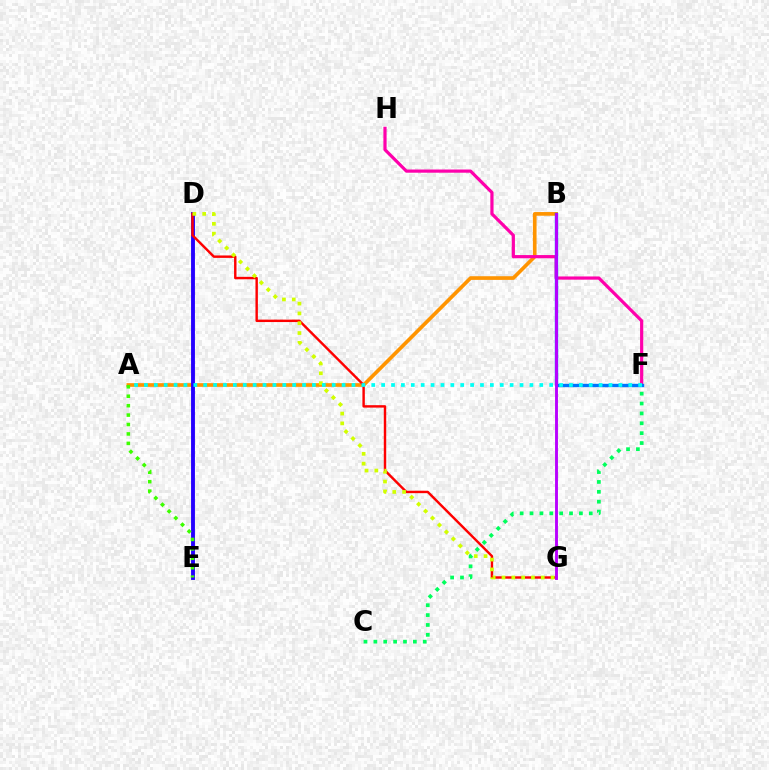{('A', 'B'): [{'color': '#ff9400', 'line_style': 'solid', 'thickness': 2.64}], ('D', 'E'): [{'color': '#2500ff', 'line_style': 'solid', 'thickness': 2.79}], ('D', 'G'): [{'color': '#ff0000', 'line_style': 'solid', 'thickness': 1.75}, {'color': '#d1ff00', 'line_style': 'dotted', 'thickness': 2.67}], ('F', 'H'): [{'color': '#ff00ac', 'line_style': 'solid', 'thickness': 2.3}], ('A', 'E'): [{'color': '#3dff00', 'line_style': 'dotted', 'thickness': 2.56}], ('C', 'F'): [{'color': '#00ff5c', 'line_style': 'dotted', 'thickness': 2.68}], ('B', 'F'): [{'color': '#0074ff', 'line_style': 'solid', 'thickness': 2.44}], ('A', 'F'): [{'color': '#00fff6', 'line_style': 'dotted', 'thickness': 2.69}], ('B', 'G'): [{'color': '#b900ff', 'line_style': 'solid', 'thickness': 2.08}]}